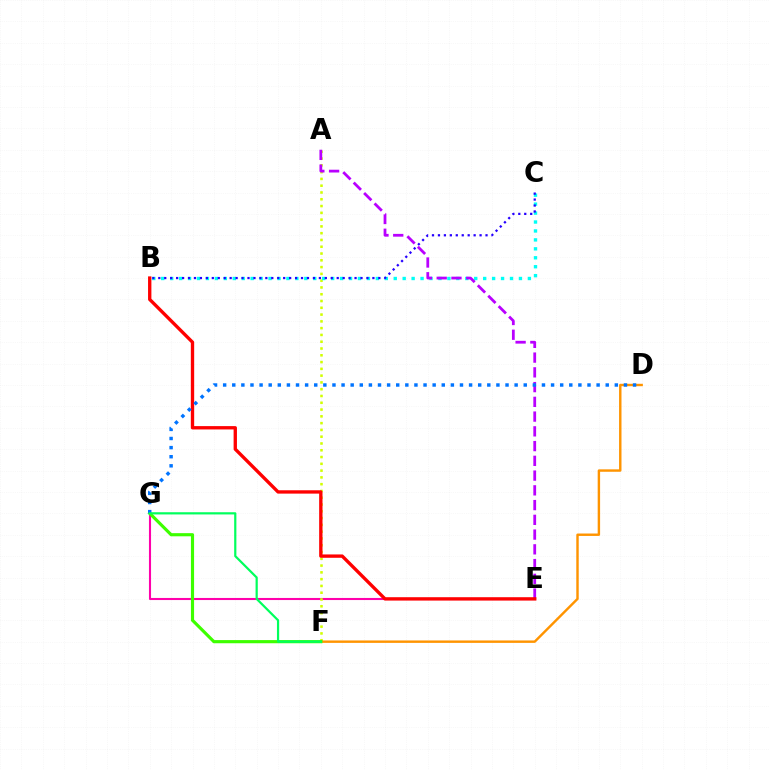{('E', 'G'): [{'color': '#ff00ac', 'line_style': 'solid', 'thickness': 1.51}], ('A', 'F'): [{'color': '#d1ff00', 'line_style': 'dotted', 'thickness': 1.84}], ('B', 'C'): [{'color': '#00fff6', 'line_style': 'dotted', 'thickness': 2.43}, {'color': '#2500ff', 'line_style': 'dotted', 'thickness': 1.62}], ('D', 'F'): [{'color': '#ff9400', 'line_style': 'solid', 'thickness': 1.74}], ('A', 'E'): [{'color': '#b900ff', 'line_style': 'dashed', 'thickness': 2.0}], ('F', 'G'): [{'color': '#3dff00', 'line_style': 'solid', 'thickness': 2.27}, {'color': '#00ff5c', 'line_style': 'solid', 'thickness': 1.59}], ('B', 'E'): [{'color': '#ff0000', 'line_style': 'solid', 'thickness': 2.41}], ('D', 'G'): [{'color': '#0074ff', 'line_style': 'dotted', 'thickness': 2.47}]}